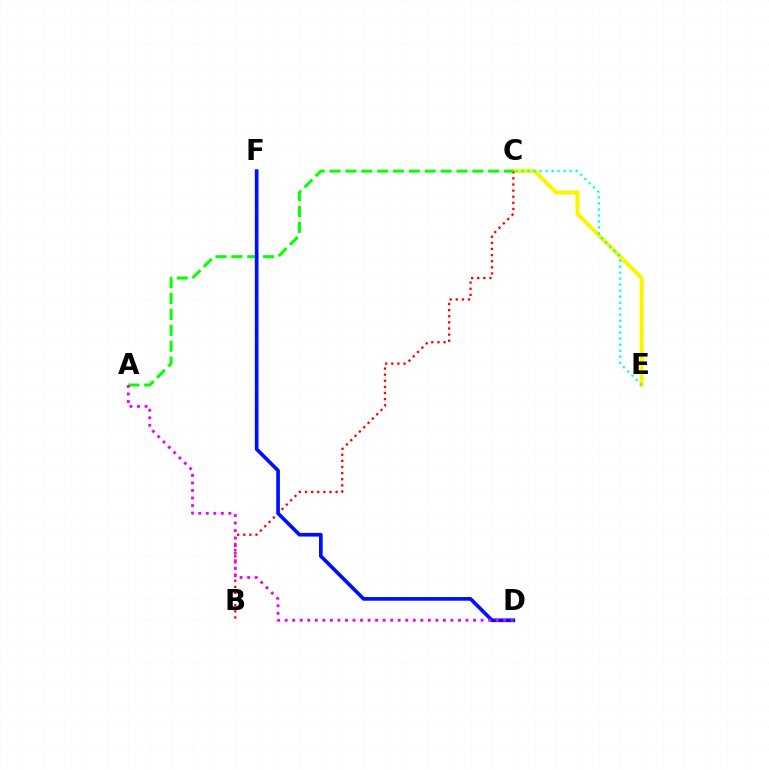{('C', 'E'): [{'color': '#fcf500', 'line_style': 'solid', 'thickness': 2.95}, {'color': '#00fff6', 'line_style': 'dotted', 'thickness': 1.63}], ('B', 'C'): [{'color': '#ff0000', 'line_style': 'dotted', 'thickness': 1.66}], ('A', 'C'): [{'color': '#08ff00', 'line_style': 'dashed', 'thickness': 2.16}], ('D', 'F'): [{'color': '#0010ff', 'line_style': 'solid', 'thickness': 2.66}], ('A', 'D'): [{'color': '#ee00ff', 'line_style': 'dotted', 'thickness': 2.05}]}